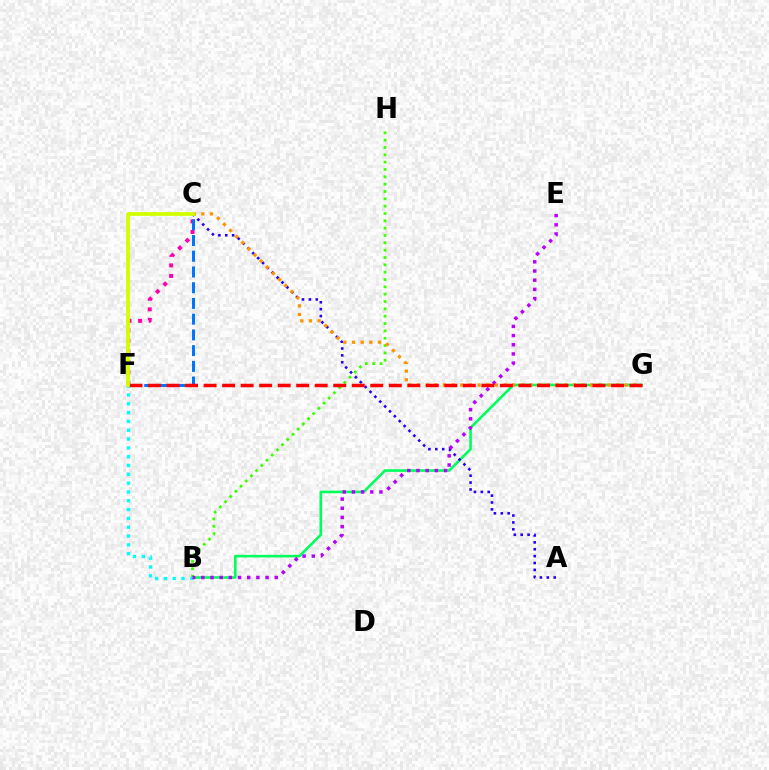{('B', 'G'): [{'color': '#00ff5c', 'line_style': 'solid', 'thickness': 1.89}], ('A', 'C'): [{'color': '#2500ff', 'line_style': 'dotted', 'thickness': 1.87}], ('B', 'H'): [{'color': '#3dff00', 'line_style': 'dotted', 'thickness': 1.99}], ('B', 'F'): [{'color': '#00fff6', 'line_style': 'dotted', 'thickness': 2.4}], ('C', 'F'): [{'color': '#ff00ac', 'line_style': 'dotted', 'thickness': 2.87}, {'color': '#0074ff', 'line_style': 'dashed', 'thickness': 2.14}, {'color': '#d1ff00', 'line_style': 'solid', 'thickness': 2.73}], ('B', 'E'): [{'color': '#b900ff', 'line_style': 'dotted', 'thickness': 2.49}], ('C', 'G'): [{'color': '#ff9400', 'line_style': 'dotted', 'thickness': 2.35}], ('F', 'G'): [{'color': '#ff0000', 'line_style': 'dashed', 'thickness': 2.52}]}